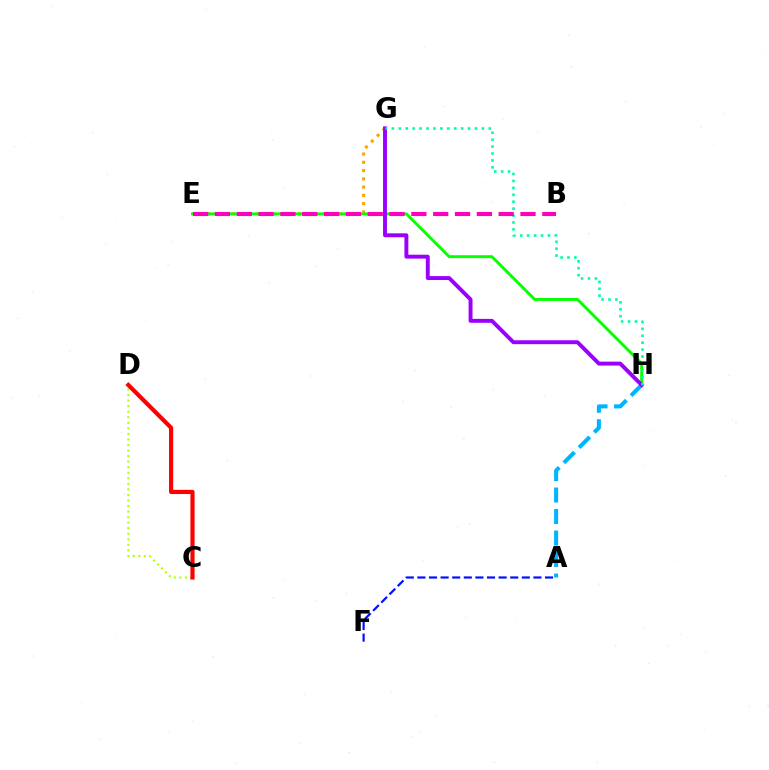{('A', 'F'): [{'color': '#0010ff', 'line_style': 'dashed', 'thickness': 1.58}], ('E', 'G'): [{'color': '#ffa500', 'line_style': 'dotted', 'thickness': 2.24}], ('C', 'D'): [{'color': '#b3ff00', 'line_style': 'dotted', 'thickness': 1.51}, {'color': '#ff0000', 'line_style': 'solid', 'thickness': 3.0}], ('E', 'H'): [{'color': '#08ff00', 'line_style': 'solid', 'thickness': 2.1}], ('A', 'H'): [{'color': '#00b5ff', 'line_style': 'dashed', 'thickness': 2.92}], ('G', 'H'): [{'color': '#9b00ff', 'line_style': 'solid', 'thickness': 2.82}, {'color': '#00ff9d', 'line_style': 'dotted', 'thickness': 1.88}], ('B', 'E'): [{'color': '#ff00bd', 'line_style': 'dashed', 'thickness': 2.96}]}